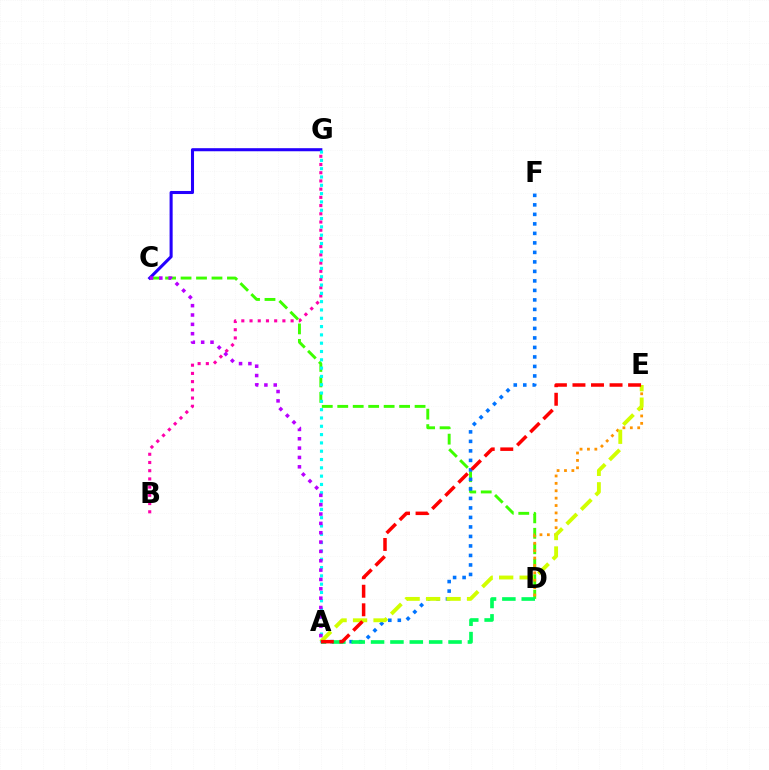{('C', 'D'): [{'color': '#3dff00', 'line_style': 'dashed', 'thickness': 2.1}], ('D', 'E'): [{'color': '#ff9400', 'line_style': 'dotted', 'thickness': 2.01}], ('C', 'G'): [{'color': '#2500ff', 'line_style': 'solid', 'thickness': 2.21}], ('B', 'G'): [{'color': '#ff00ac', 'line_style': 'dotted', 'thickness': 2.23}], ('A', 'F'): [{'color': '#0074ff', 'line_style': 'dotted', 'thickness': 2.58}], ('A', 'E'): [{'color': '#d1ff00', 'line_style': 'dashed', 'thickness': 2.78}, {'color': '#ff0000', 'line_style': 'dashed', 'thickness': 2.52}], ('A', 'D'): [{'color': '#00ff5c', 'line_style': 'dashed', 'thickness': 2.63}], ('A', 'G'): [{'color': '#00fff6', 'line_style': 'dotted', 'thickness': 2.26}], ('A', 'C'): [{'color': '#b900ff', 'line_style': 'dotted', 'thickness': 2.54}]}